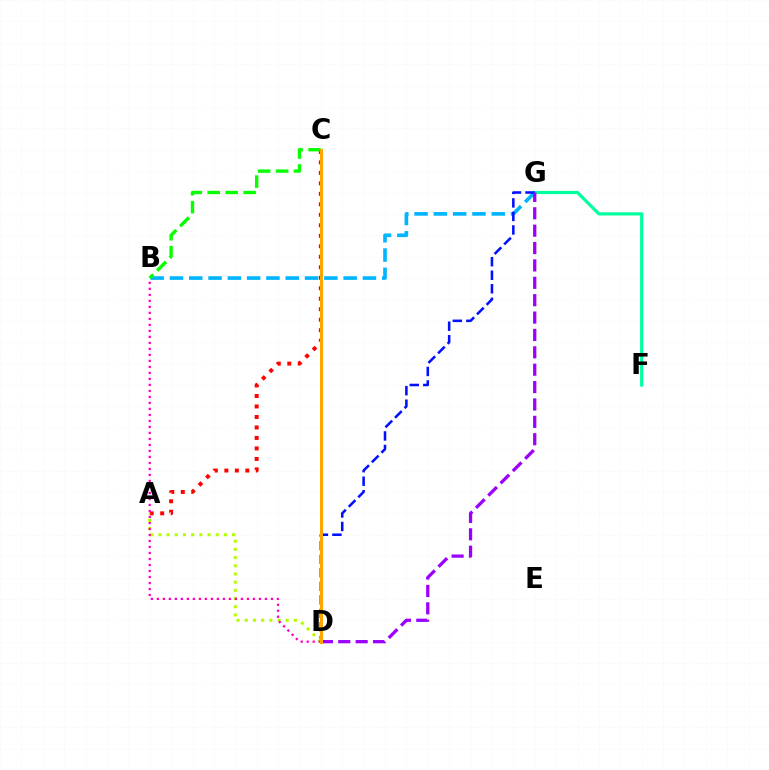{('A', 'C'): [{'color': '#ff0000', 'line_style': 'dotted', 'thickness': 2.85}], ('F', 'G'): [{'color': '#00ff9d', 'line_style': 'solid', 'thickness': 2.29}], ('B', 'G'): [{'color': '#00b5ff', 'line_style': 'dashed', 'thickness': 2.62}], ('D', 'G'): [{'color': '#0010ff', 'line_style': 'dashed', 'thickness': 1.84}, {'color': '#9b00ff', 'line_style': 'dashed', 'thickness': 2.36}], ('A', 'D'): [{'color': '#b3ff00', 'line_style': 'dotted', 'thickness': 2.22}], ('B', 'C'): [{'color': '#08ff00', 'line_style': 'dashed', 'thickness': 2.44}], ('B', 'D'): [{'color': '#ff00bd', 'line_style': 'dotted', 'thickness': 1.63}], ('C', 'D'): [{'color': '#ffa500', 'line_style': 'solid', 'thickness': 2.16}]}